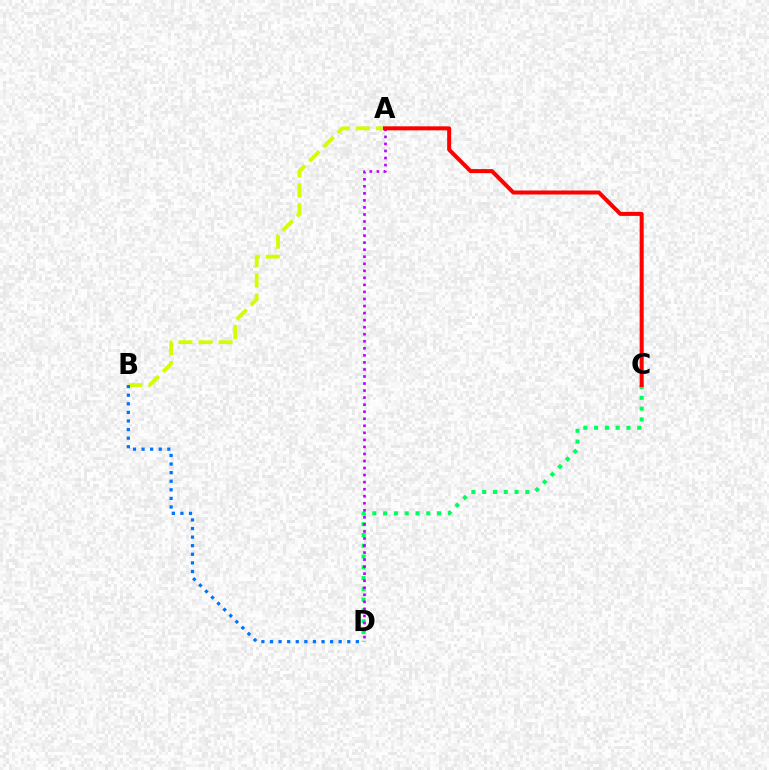{('C', 'D'): [{'color': '#00ff5c', 'line_style': 'dotted', 'thickness': 2.93}], ('A', 'B'): [{'color': '#d1ff00', 'line_style': 'dashed', 'thickness': 2.73}], ('B', 'D'): [{'color': '#0074ff', 'line_style': 'dotted', 'thickness': 2.33}], ('A', 'D'): [{'color': '#b900ff', 'line_style': 'dotted', 'thickness': 1.91}], ('A', 'C'): [{'color': '#ff0000', 'line_style': 'solid', 'thickness': 2.9}]}